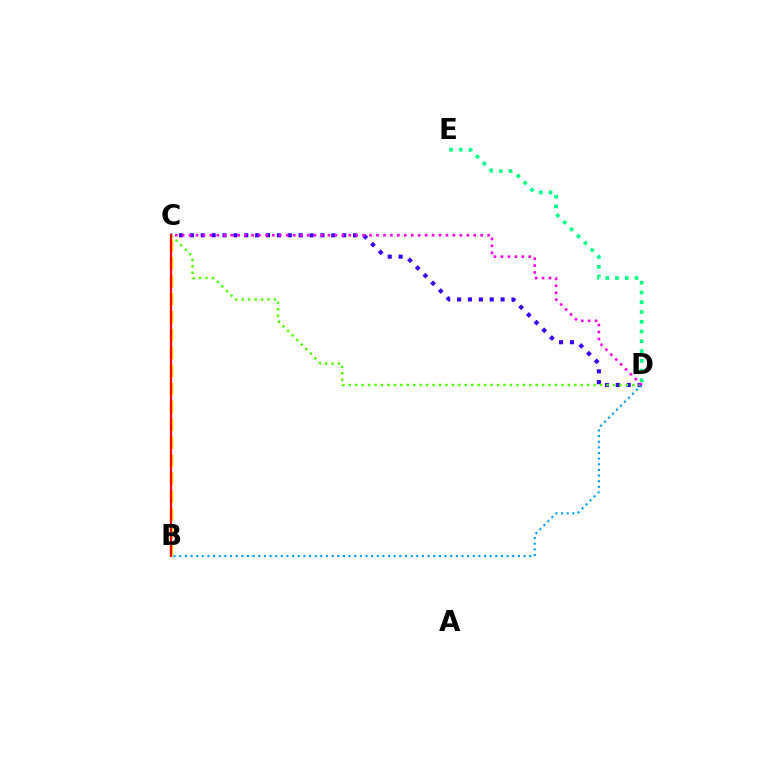{('C', 'D'): [{'color': '#3700ff', 'line_style': 'dotted', 'thickness': 2.96}, {'color': '#4fff00', 'line_style': 'dotted', 'thickness': 1.75}, {'color': '#ff00ed', 'line_style': 'dotted', 'thickness': 1.89}], ('B', 'C'): [{'color': '#ffd500', 'line_style': 'dashed', 'thickness': 2.44}, {'color': '#ff0000', 'line_style': 'solid', 'thickness': 1.59}], ('D', 'E'): [{'color': '#00ff86', 'line_style': 'dotted', 'thickness': 2.65}], ('B', 'D'): [{'color': '#009eff', 'line_style': 'dotted', 'thickness': 1.53}]}